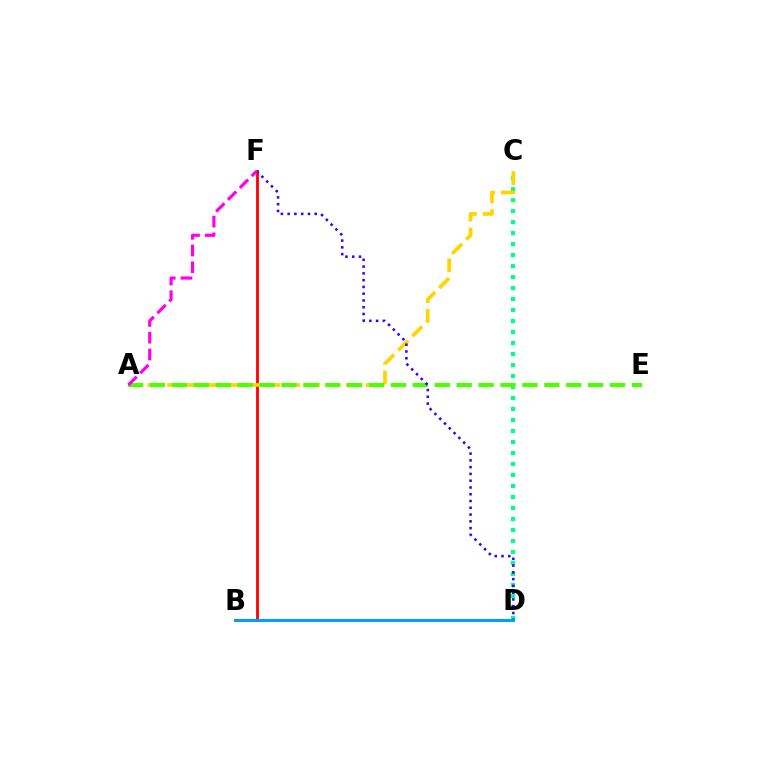{('C', 'D'): [{'color': '#00ff86', 'line_style': 'dotted', 'thickness': 2.99}], ('B', 'F'): [{'color': '#ff0000', 'line_style': 'solid', 'thickness': 2.03}], ('A', 'C'): [{'color': '#ffd500', 'line_style': 'dashed', 'thickness': 2.69}], ('A', 'E'): [{'color': '#4fff00', 'line_style': 'dashed', 'thickness': 2.98}], ('D', 'F'): [{'color': '#3700ff', 'line_style': 'dotted', 'thickness': 1.84}], ('B', 'D'): [{'color': '#009eff', 'line_style': 'solid', 'thickness': 2.13}], ('A', 'F'): [{'color': '#ff00ed', 'line_style': 'dashed', 'thickness': 2.28}]}